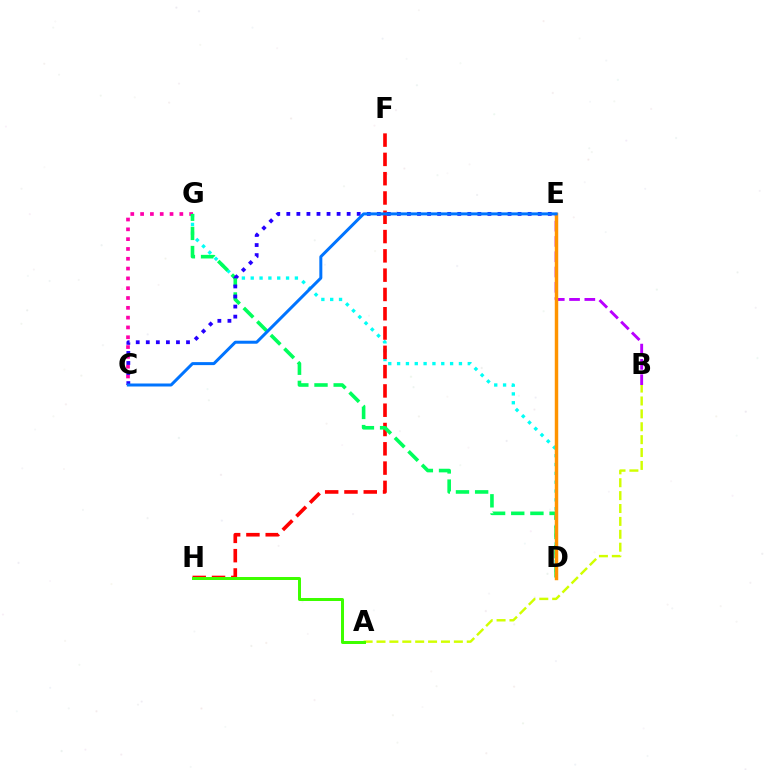{('D', 'G'): [{'color': '#00fff6', 'line_style': 'dotted', 'thickness': 2.4}, {'color': '#00ff5c', 'line_style': 'dashed', 'thickness': 2.6}], ('C', 'G'): [{'color': '#ff00ac', 'line_style': 'dotted', 'thickness': 2.67}], ('F', 'H'): [{'color': '#ff0000', 'line_style': 'dashed', 'thickness': 2.62}], ('A', 'B'): [{'color': '#d1ff00', 'line_style': 'dashed', 'thickness': 1.75}], ('A', 'H'): [{'color': '#3dff00', 'line_style': 'solid', 'thickness': 2.16}], ('B', 'E'): [{'color': '#b900ff', 'line_style': 'dashed', 'thickness': 2.08}], ('D', 'E'): [{'color': '#ff9400', 'line_style': 'solid', 'thickness': 2.49}], ('C', 'E'): [{'color': '#2500ff', 'line_style': 'dotted', 'thickness': 2.73}, {'color': '#0074ff', 'line_style': 'solid', 'thickness': 2.16}]}